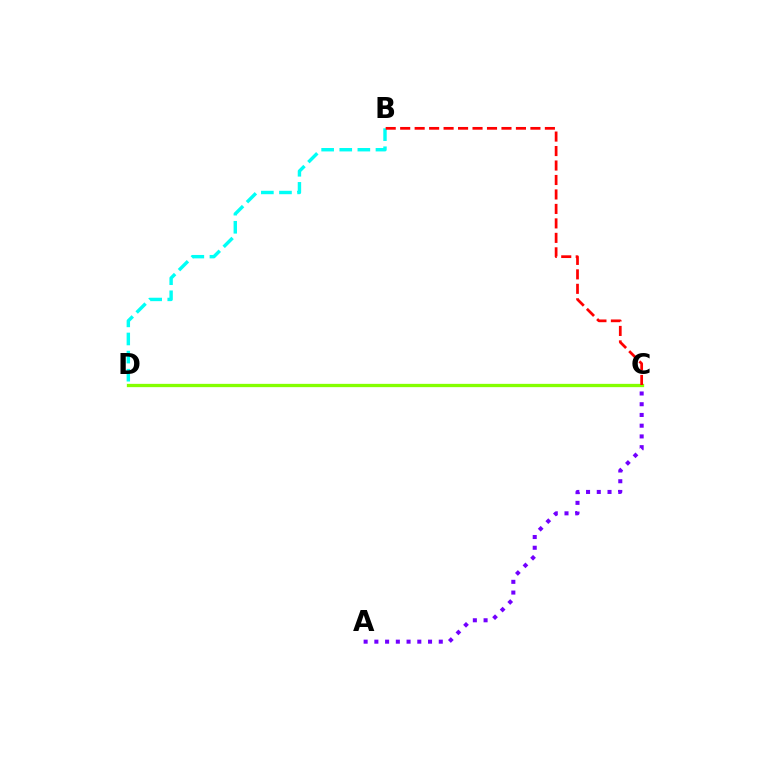{('C', 'D'): [{'color': '#84ff00', 'line_style': 'solid', 'thickness': 2.37}], ('B', 'D'): [{'color': '#00fff6', 'line_style': 'dashed', 'thickness': 2.46}], ('A', 'C'): [{'color': '#7200ff', 'line_style': 'dotted', 'thickness': 2.92}], ('B', 'C'): [{'color': '#ff0000', 'line_style': 'dashed', 'thickness': 1.97}]}